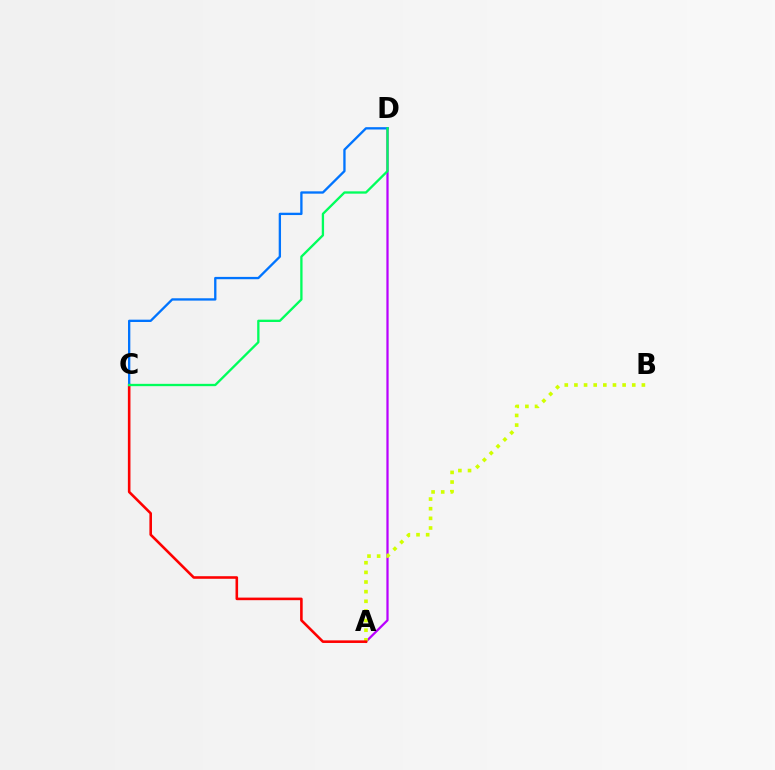{('A', 'D'): [{'color': '#b900ff', 'line_style': 'solid', 'thickness': 1.61}], ('A', 'B'): [{'color': '#d1ff00', 'line_style': 'dotted', 'thickness': 2.62}], ('A', 'C'): [{'color': '#ff0000', 'line_style': 'solid', 'thickness': 1.86}], ('C', 'D'): [{'color': '#0074ff', 'line_style': 'solid', 'thickness': 1.67}, {'color': '#00ff5c', 'line_style': 'solid', 'thickness': 1.67}]}